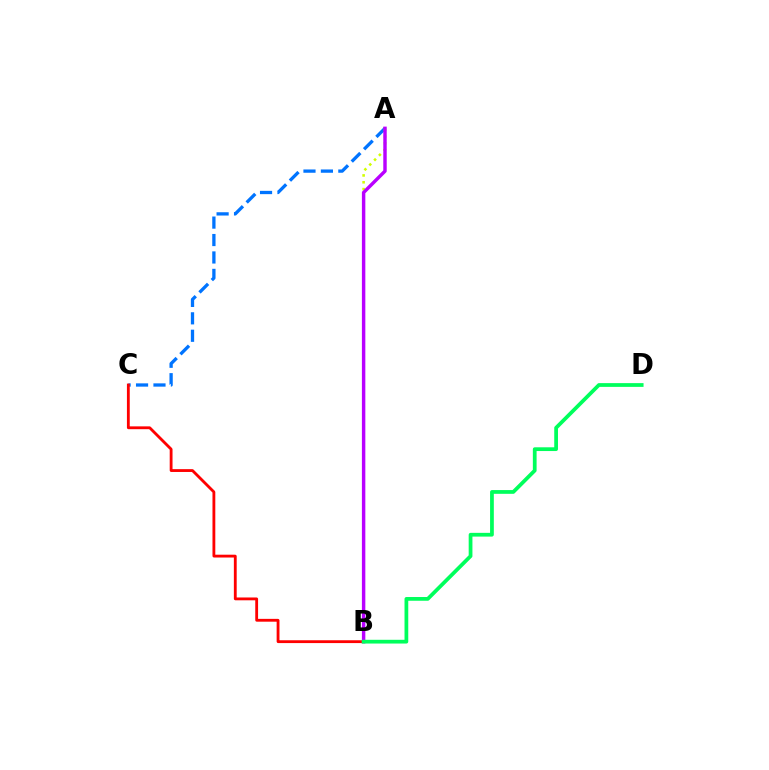{('A', 'C'): [{'color': '#0074ff', 'line_style': 'dashed', 'thickness': 2.37}], ('B', 'C'): [{'color': '#ff0000', 'line_style': 'solid', 'thickness': 2.04}], ('A', 'B'): [{'color': '#d1ff00', 'line_style': 'dotted', 'thickness': 1.86}, {'color': '#b900ff', 'line_style': 'solid', 'thickness': 2.47}], ('B', 'D'): [{'color': '#00ff5c', 'line_style': 'solid', 'thickness': 2.7}]}